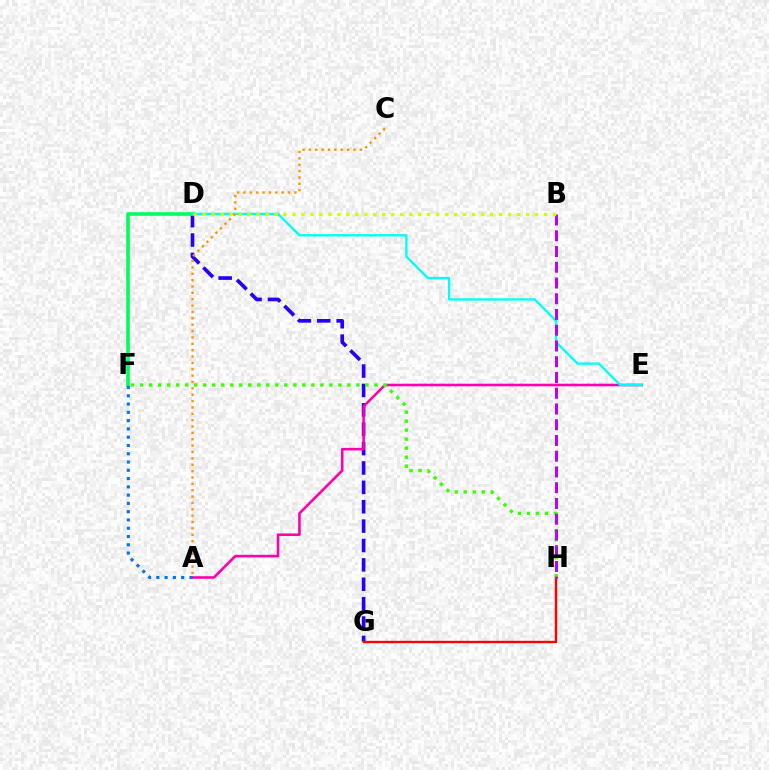{('D', 'G'): [{'color': '#2500ff', 'line_style': 'dashed', 'thickness': 2.63}], ('D', 'F'): [{'color': '#00ff5c', 'line_style': 'solid', 'thickness': 2.61}], ('A', 'E'): [{'color': '#ff00ac', 'line_style': 'solid', 'thickness': 1.87}], ('G', 'H'): [{'color': '#ff0000', 'line_style': 'solid', 'thickness': 1.7}], ('A', 'F'): [{'color': '#0074ff', 'line_style': 'dotted', 'thickness': 2.25}], ('D', 'E'): [{'color': '#00fff6', 'line_style': 'solid', 'thickness': 1.69}], ('F', 'H'): [{'color': '#3dff00', 'line_style': 'dotted', 'thickness': 2.45}], ('B', 'H'): [{'color': '#b900ff', 'line_style': 'dashed', 'thickness': 2.14}], ('B', 'D'): [{'color': '#d1ff00', 'line_style': 'dotted', 'thickness': 2.44}], ('A', 'C'): [{'color': '#ff9400', 'line_style': 'dotted', 'thickness': 1.73}]}